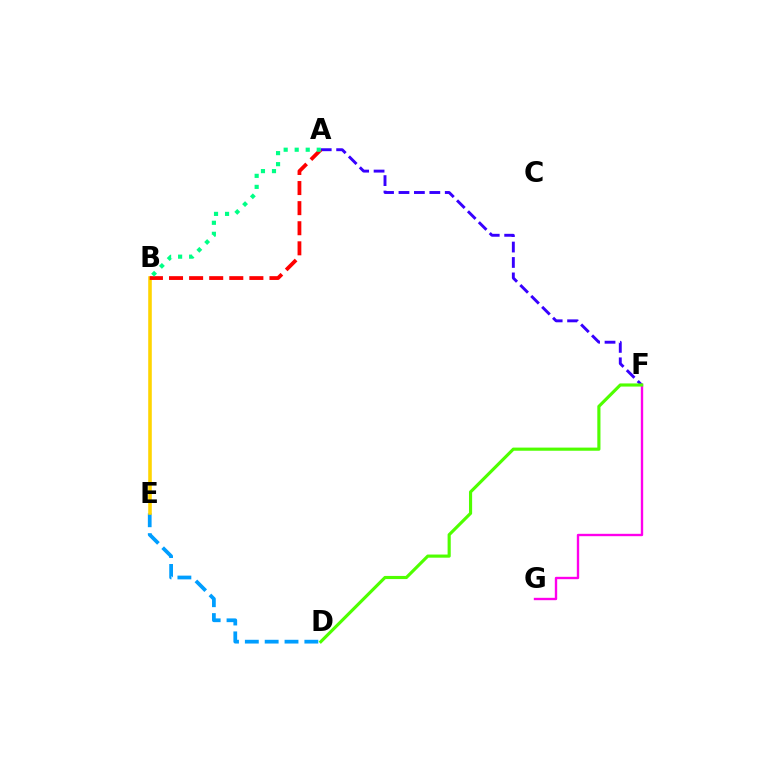{('D', 'E'): [{'color': '#009eff', 'line_style': 'dashed', 'thickness': 2.7}], ('B', 'E'): [{'color': '#ffd500', 'line_style': 'solid', 'thickness': 2.57}], ('A', 'F'): [{'color': '#3700ff', 'line_style': 'dashed', 'thickness': 2.1}], ('A', 'B'): [{'color': '#ff0000', 'line_style': 'dashed', 'thickness': 2.73}, {'color': '#00ff86', 'line_style': 'dotted', 'thickness': 3.0}], ('F', 'G'): [{'color': '#ff00ed', 'line_style': 'solid', 'thickness': 1.7}], ('D', 'F'): [{'color': '#4fff00', 'line_style': 'solid', 'thickness': 2.26}]}